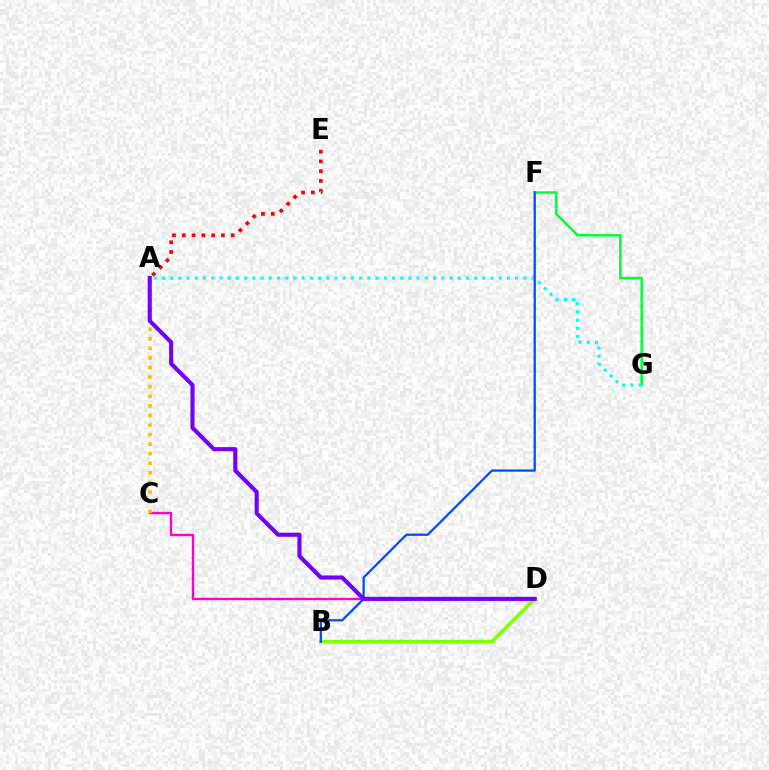{('C', 'D'): [{'color': '#ff00cf', 'line_style': 'solid', 'thickness': 1.71}], ('F', 'G'): [{'color': '#00ff39', 'line_style': 'solid', 'thickness': 1.81}], ('B', 'D'): [{'color': '#84ff00', 'line_style': 'solid', 'thickness': 2.66}], ('A', 'G'): [{'color': '#00fff6', 'line_style': 'dotted', 'thickness': 2.23}], ('A', 'E'): [{'color': '#ff0000', 'line_style': 'dotted', 'thickness': 2.66}], ('B', 'F'): [{'color': '#004bff', 'line_style': 'solid', 'thickness': 1.61}], ('A', 'C'): [{'color': '#ffbd00', 'line_style': 'dotted', 'thickness': 2.6}], ('A', 'D'): [{'color': '#7200ff', 'line_style': 'solid', 'thickness': 2.95}]}